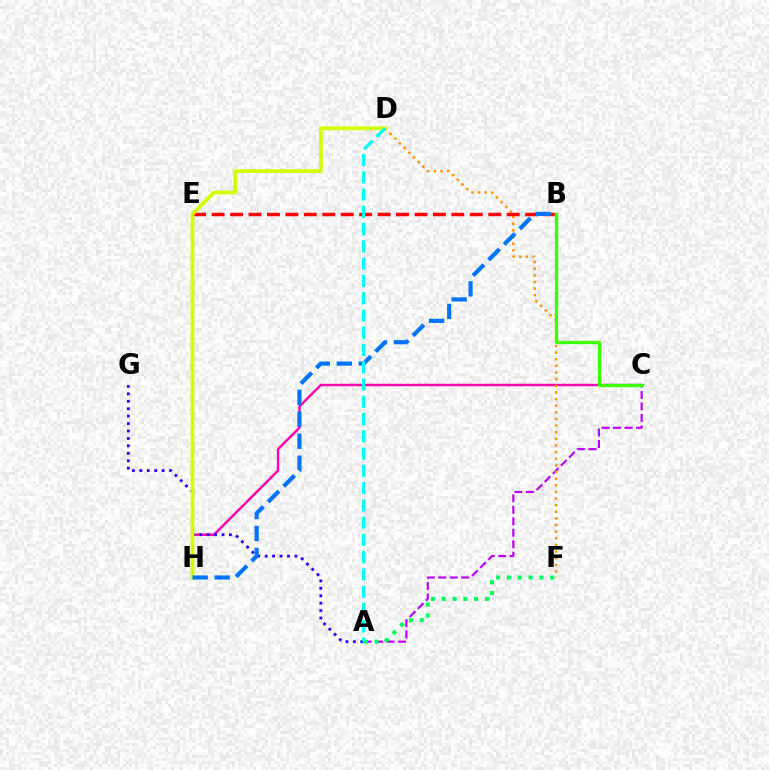{('C', 'H'): [{'color': '#ff00ac', 'line_style': 'solid', 'thickness': 1.76}], ('A', 'C'): [{'color': '#b900ff', 'line_style': 'dashed', 'thickness': 1.56}], ('D', 'F'): [{'color': '#ff9400', 'line_style': 'dotted', 'thickness': 1.8}], ('A', 'F'): [{'color': '#00ff5c', 'line_style': 'dotted', 'thickness': 2.94}], ('A', 'G'): [{'color': '#2500ff', 'line_style': 'dotted', 'thickness': 2.02}], ('B', 'E'): [{'color': '#ff0000', 'line_style': 'dashed', 'thickness': 2.51}], ('D', 'H'): [{'color': '#d1ff00', 'line_style': 'solid', 'thickness': 2.73}], ('B', 'C'): [{'color': '#3dff00', 'line_style': 'solid', 'thickness': 2.4}], ('B', 'H'): [{'color': '#0074ff', 'line_style': 'dashed', 'thickness': 2.99}], ('A', 'D'): [{'color': '#00fff6', 'line_style': 'dashed', 'thickness': 2.35}]}